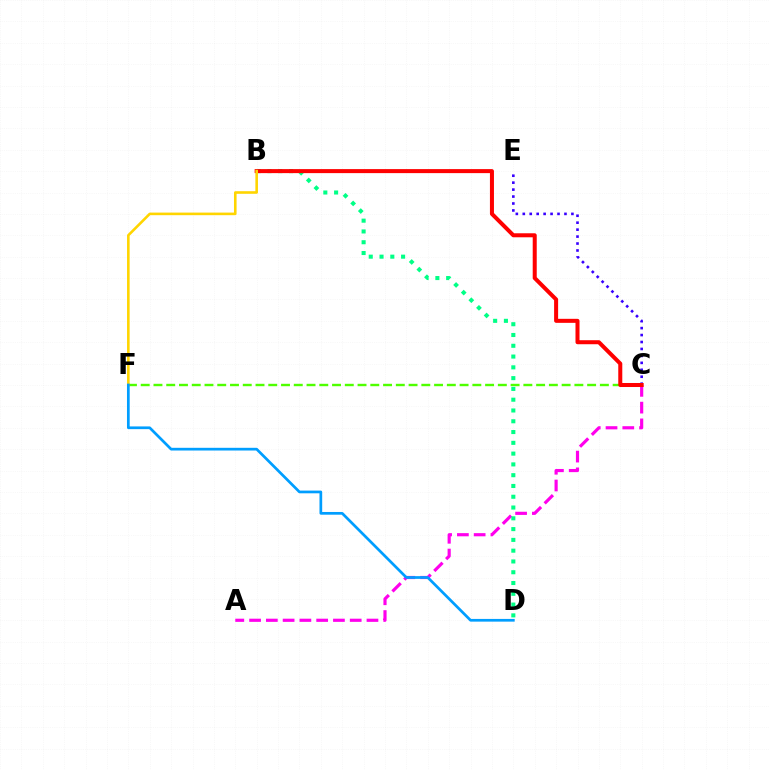{('A', 'C'): [{'color': '#ff00ed', 'line_style': 'dashed', 'thickness': 2.28}], ('C', 'F'): [{'color': '#4fff00', 'line_style': 'dashed', 'thickness': 1.73}], ('C', 'E'): [{'color': '#3700ff', 'line_style': 'dotted', 'thickness': 1.89}], ('B', 'D'): [{'color': '#00ff86', 'line_style': 'dotted', 'thickness': 2.93}], ('B', 'C'): [{'color': '#ff0000', 'line_style': 'solid', 'thickness': 2.89}], ('B', 'F'): [{'color': '#ffd500', 'line_style': 'solid', 'thickness': 1.87}], ('D', 'F'): [{'color': '#009eff', 'line_style': 'solid', 'thickness': 1.95}]}